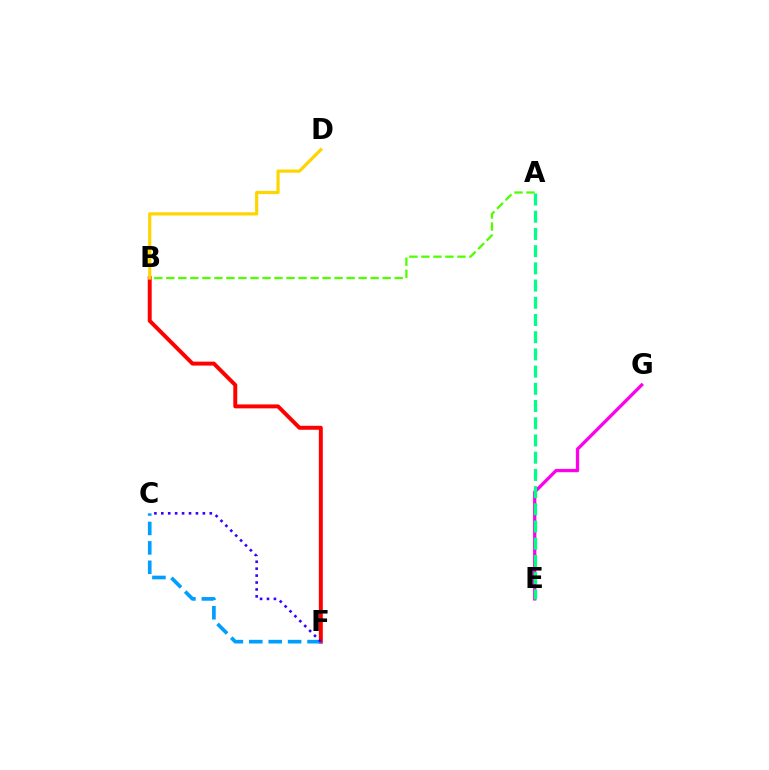{('A', 'B'): [{'color': '#4fff00', 'line_style': 'dashed', 'thickness': 1.63}], ('B', 'F'): [{'color': '#ff0000', 'line_style': 'solid', 'thickness': 2.85}], ('E', 'G'): [{'color': '#ff00ed', 'line_style': 'solid', 'thickness': 2.36}], ('C', 'F'): [{'color': '#009eff', 'line_style': 'dashed', 'thickness': 2.64}, {'color': '#3700ff', 'line_style': 'dotted', 'thickness': 1.88}], ('B', 'D'): [{'color': '#ffd500', 'line_style': 'solid', 'thickness': 2.29}], ('A', 'E'): [{'color': '#00ff86', 'line_style': 'dashed', 'thickness': 2.34}]}